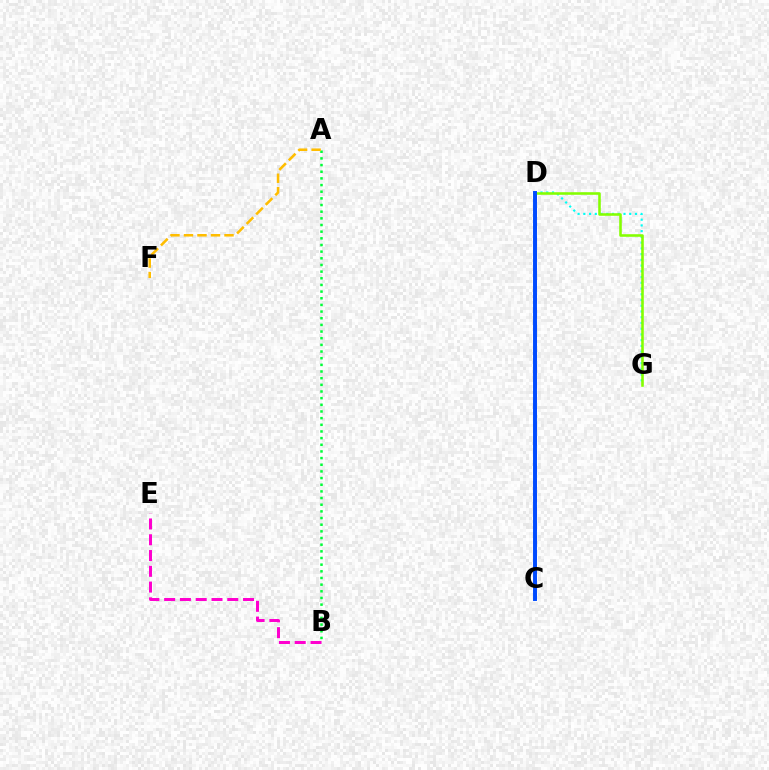{('B', 'E'): [{'color': '#ff00cf', 'line_style': 'dashed', 'thickness': 2.14}], ('D', 'G'): [{'color': '#00fff6', 'line_style': 'dotted', 'thickness': 1.56}, {'color': '#84ff00', 'line_style': 'solid', 'thickness': 1.85}], ('A', 'B'): [{'color': '#00ff39', 'line_style': 'dotted', 'thickness': 1.81}], ('C', 'D'): [{'color': '#7200ff', 'line_style': 'dashed', 'thickness': 1.94}, {'color': '#ff0000', 'line_style': 'dotted', 'thickness': 1.74}, {'color': '#004bff', 'line_style': 'solid', 'thickness': 2.83}], ('A', 'F'): [{'color': '#ffbd00', 'line_style': 'dashed', 'thickness': 1.84}]}